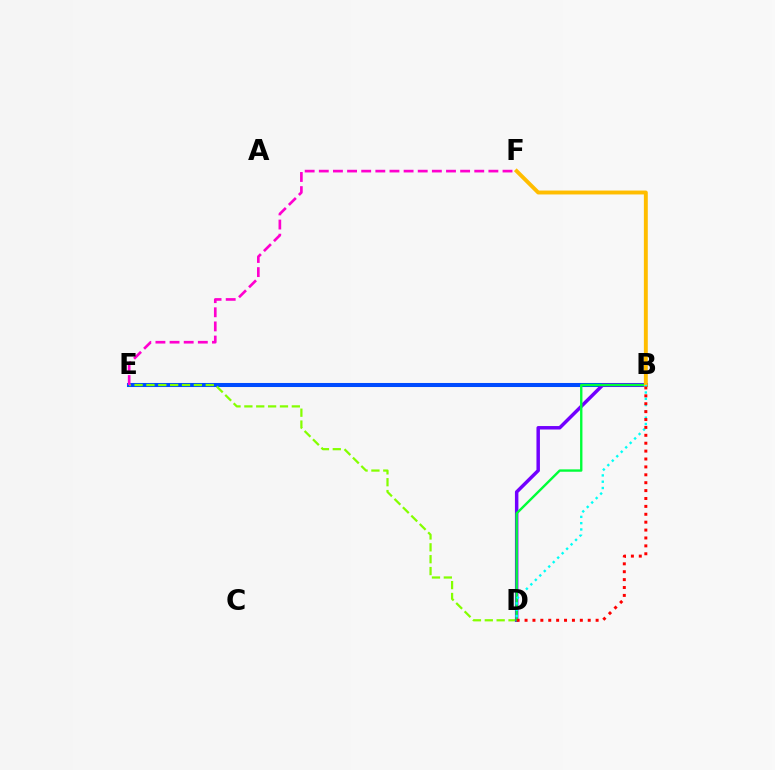{('B', 'E'): [{'color': '#004bff', 'line_style': 'solid', 'thickness': 2.91}], ('D', 'E'): [{'color': '#84ff00', 'line_style': 'dashed', 'thickness': 1.61}], ('B', 'D'): [{'color': '#7200ff', 'line_style': 'solid', 'thickness': 2.5}, {'color': '#00ff39', 'line_style': 'solid', 'thickness': 1.71}, {'color': '#00fff6', 'line_style': 'dotted', 'thickness': 1.71}, {'color': '#ff0000', 'line_style': 'dotted', 'thickness': 2.15}], ('E', 'F'): [{'color': '#ff00cf', 'line_style': 'dashed', 'thickness': 1.92}], ('B', 'F'): [{'color': '#ffbd00', 'line_style': 'solid', 'thickness': 2.81}]}